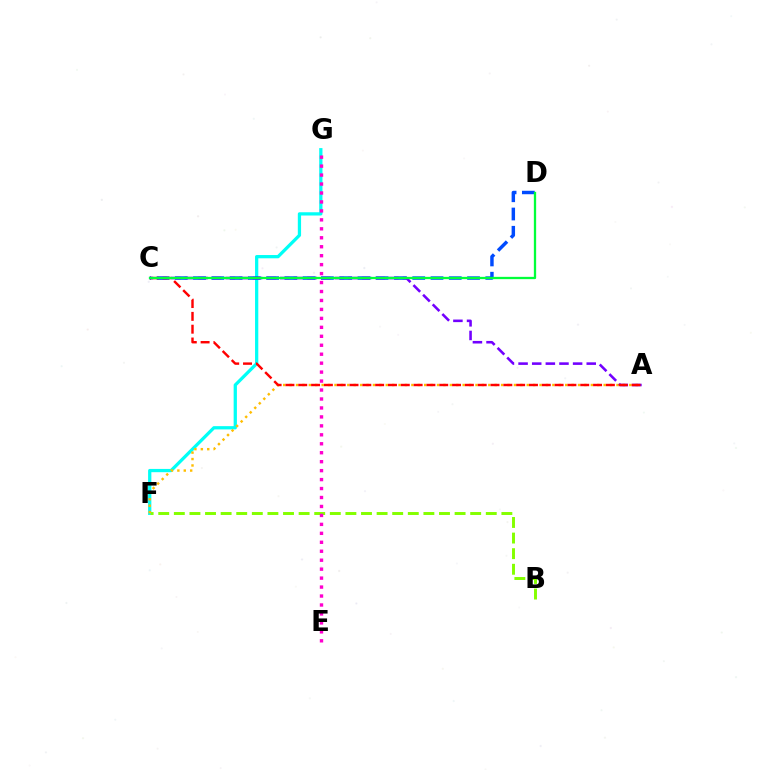{('F', 'G'): [{'color': '#00fff6', 'line_style': 'solid', 'thickness': 2.35}], ('B', 'F'): [{'color': '#84ff00', 'line_style': 'dashed', 'thickness': 2.12}], ('A', 'F'): [{'color': '#ffbd00', 'line_style': 'dotted', 'thickness': 1.74}], ('C', 'D'): [{'color': '#004bff', 'line_style': 'dashed', 'thickness': 2.48}, {'color': '#00ff39', 'line_style': 'solid', 'thickness': 1.66}], ('A', 'C'): [{'color': '#7200ff', 'line_style': 'dashed', 'thickness': 1.85}, {'color': '#ff0000', 'line_style': 'dashed', 'thickness': 1.74}], ('E', 'G'): [{'color': '#ff00cf', 'line_style': 'dotted', 'thickness': 2.43}]}